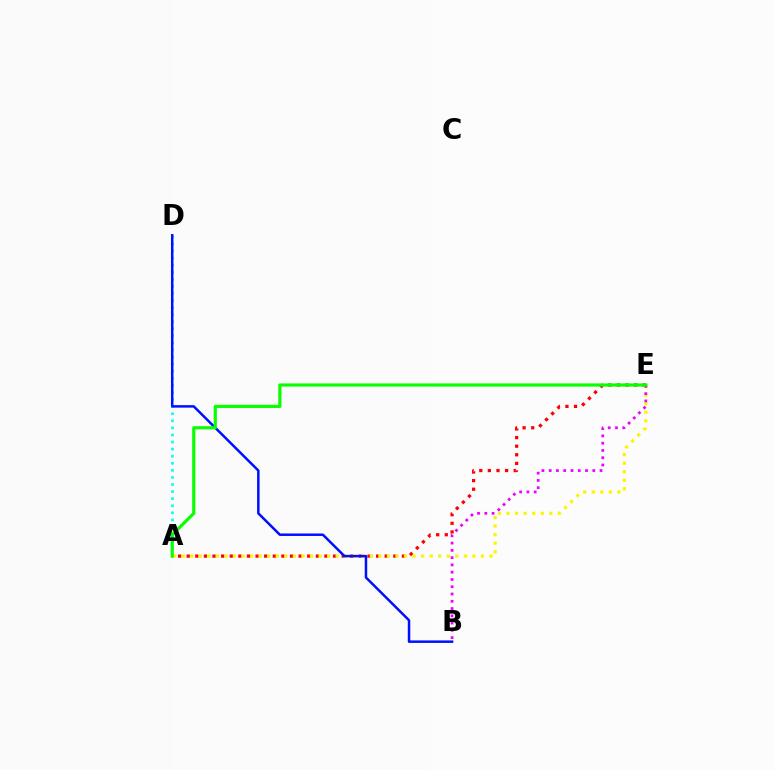{('A', 'D'): [{'color': '#00fff6', 'line_style': 'dotted', 'thickness': 1.92}], ('A', 'E'): [{'color': '#ff0000', 'line_style': 'dotted', 'thickness': 2.34}, {'color': '#fcf500', 'line_style': 'dotted', 'thickness': 2.32}, {'color': '#08ff00', 'line_style': 'solid', 'thickness': 2.28}], ('B', 'D'): [{'color': '#0010ff', 'line_style': 'solid', 'thickness': 1.8}], ('B', 'E'): [{'color': '#ee00ff', 'line_style': 'dotted', 'thickness': 1.98}]}